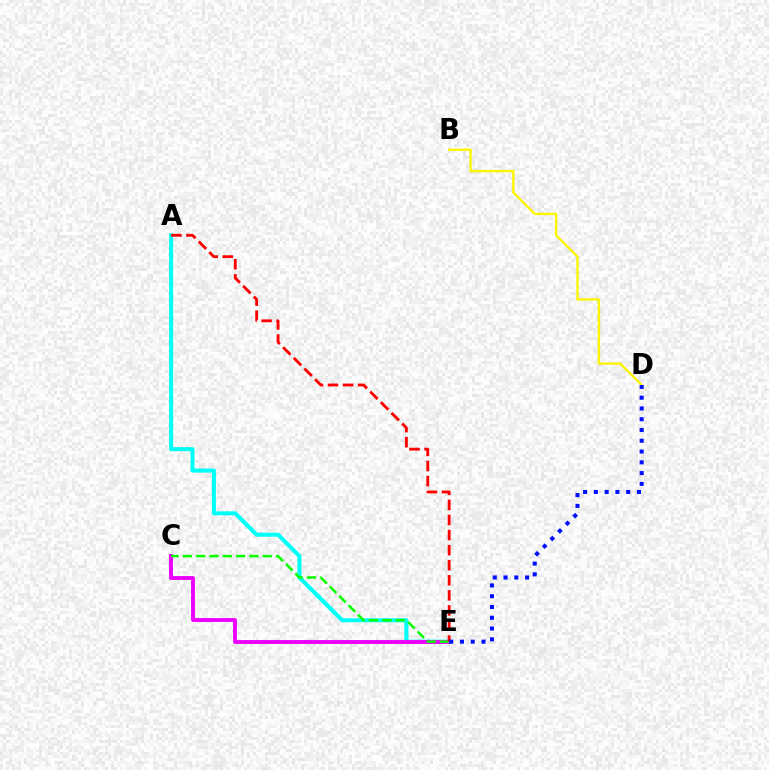{('B', 'D'): [{'color': '#fcf500', 'line_style': 'solid', 'thickness': 1.69}], ('A', 'E'): [{'color': '#00fff6', 'line_style': 'solid', 'thickness': 2.9}, {'color': '#ff0000', 'line_style': 'dashed', 'thickness': 2.05}], ('C', 'E'): [{'color': '#ee00ff', 'line_style': 'solid', 'thickness': 2.79}, {'color': '#08ff00', 'line_style': 'dashed', 'thickness': 1.81}], ('D', 'E'): [{'color': '#0010ff', 'line_style': 'dotted', 'thickness': 2.93}]}